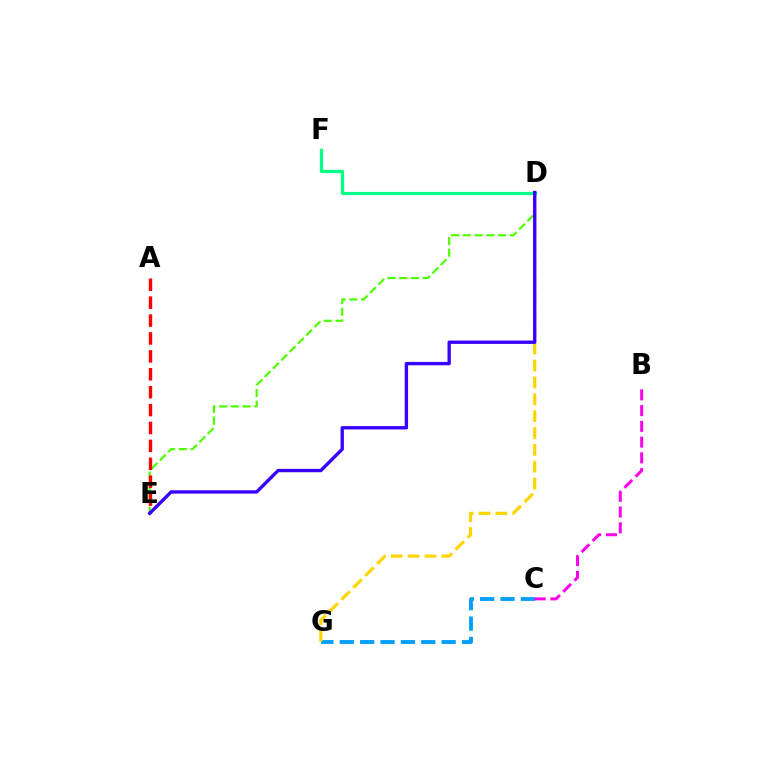{('C', 'G'): [{'color': '#009eff', 'line_style': 'dashed', 'thickness': 2.77}], ('D', 'E'): [{'color': '#4fff00', 'line_style': 'dashed', 'thickness': 1.6}, {'color': '#3700ff', 'line_style': 'solid', 'thickness': 2.41}], ('A', 'E'): [{'color': '#ff0000', 'line_style': 'dashed', 'thickness': 2.43}], ('D', 'G'): [{'color': '#ffd500', 'line_style': 'dashed', 'thickness': 2.29}], ('B', 'C'): [{'color': '#ff00ed', 'line_style': 'dashed', 'thickness': 2.14}], ('D', 'F'): [{'color': '#00ff86', 'line_style': 'solid', 'thickness': 2.32}]}